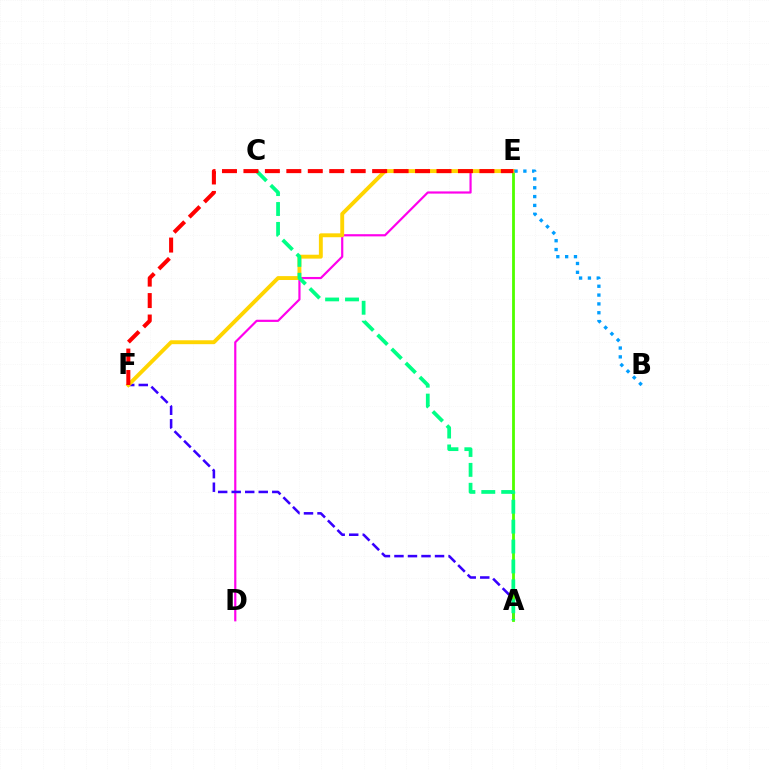{('D', 'E'): [{'color': '#ff00ed', 'line_style': 'solid', 'thickness': 1.58}], ('A', 'F'): [{'color': '#3700ff', 'line_style': 'dashed', 'thickness': 1.84}], ('A', 'E'): [{'color': '#4fff00', 'line_style': 'solid', 'thickness': 2.02}], ('E', 'F'): [{'color': '#ffd500', 'line_style': 'solid', 'thickness': 2.8}, {'color': '#ff0000', 'line_style': 'dashed', 'thickness': 2.91}], ('A', 'C'): [{'color': '#00ff86', 'line_style': 'dashed', 'thickness': 2.7}], ('B', 'E'): [{'color': '#009eff', 'line_style': 'dotted', 'thickness': 2.4}]}